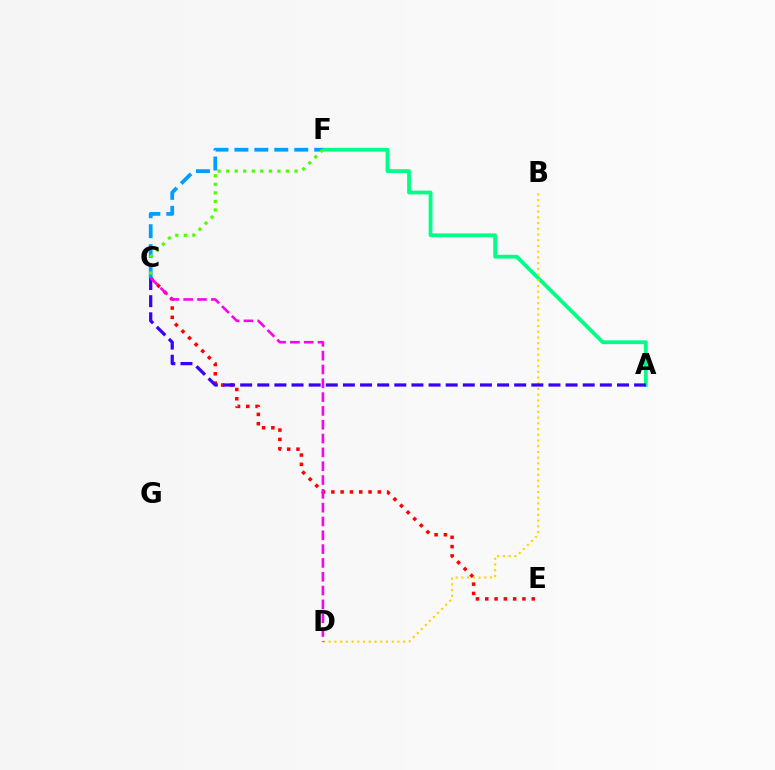{('A', 'F'): [{'color': '#00ff86', 'line_style': 'solid', 'thickness': 2.73}], ('B', 'D'): [{'color': '#ffd500', 'line_style': 'dotted', 'thickness': 1.55}], ('C', 'F'): [{'color': '#009eff', 'line_style': 'dashed', 'thickness': 2.71}, {'color': '#4fff00', 'line_style': 'dotted', 'thickness': 2.32}], ('C', 'E'): [{'color': '#ff0000', 'line_style': 'dotted', 'thickness': 2.53}], ('A', 'C'): [{'color': '#3700ff', 'line_style': 'dashed', 'thickness': 2.33}], ('C', 'D'): [{'color': '#ff00ed', 'line_style': 'dashed', 'thickness': 1.88}]}